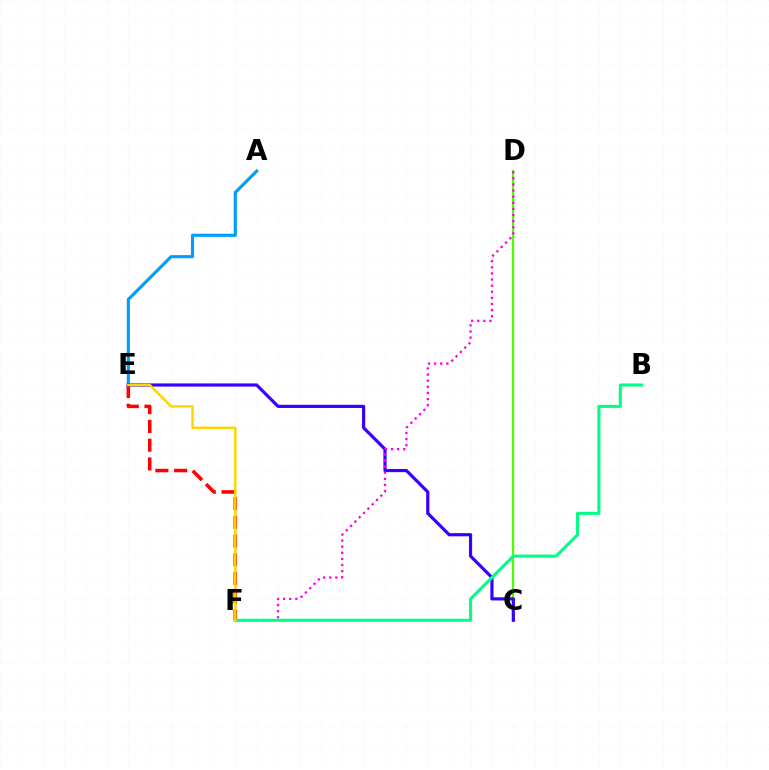{('A', 'E'): [{'color': '#009eff', 'line_style': 'solid', 'thickness': 2.26}], ('C', 'D'): [{'color': '#4fff00', 'line_style': 'solid', 'thickness': 1.62}], ('C', 'E'): [{'color': '#3700ff', 'line_style': 'solid', 'thickness': 2.29}], ('D', 'F'): [{'color': '#ff00ed', 'line_style': 'dotted', 'thickness': 1.66}], ('E', 'F'): [{'color': '#ff0000', 'line_style': 'dashed', 'thickness': 2.55}, {'color': '#ffd500', 'line_style': 'solid', 'thickness': 1.76}], ('B', 'F'): [{'color': '#00ff86', 'line_style': 'solid', 'thickness': 2.2}]}